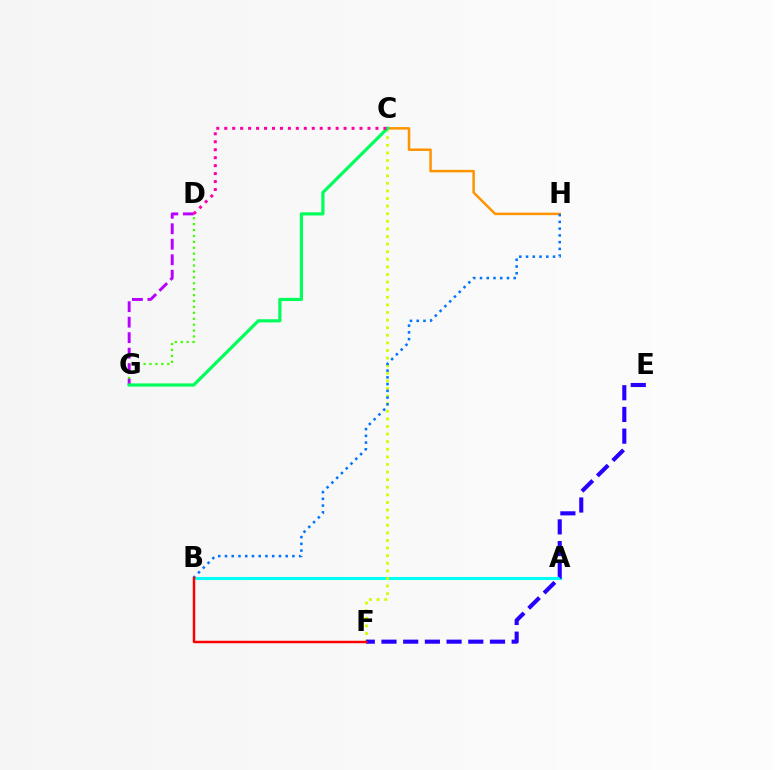{('C', 'H'): [{'color': '#ff9400', 'line_style': 'solid', 'thickness': 1.8}], ('A', 'B'): [{'color': '#00fff6', 'line_style': 'solid', 'thickness': 2.21}], ('C', 'F'): [{'color': '#d1ff00', 'line_style': 'dotted', 'thickness': 2.06}], ('B', 'H'): [{'color': '#0074ff', 'line_style': 'dotted', 'thickness': 1.83}], ('D', 'G'): [{'color': '#3dff00', 'line_style': 'dotted', 'thickness': 1.61}, {'color': '#b900ff', 'line_style': 'dashed', 'thickness': 2.1}], ('E', 'F'): [{'color': '#2500ff', 'line_style': 'dashed', 'thickness': 2.95}], ('B', 'F'): [{'color': '#ff0000', 'line_style': 'solid', 'thickness': 1.77}], ('C', 'G'): [{'color': '#00ff5c', 'line_style': 'solid', 'thickness': 2.3}], ('C', 'D'): [{'color': '#ff00ac', 'line_style': 'dotted', 'thickness': 2.16}]}